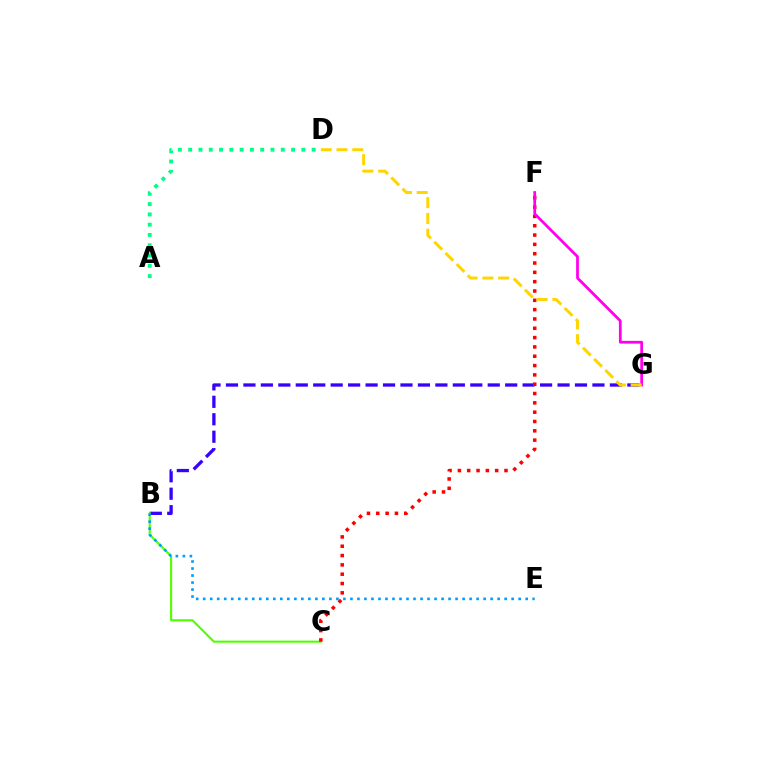{('B', 'G'): [{'color': '#3700ff', 'line_style': 'dashed', 'thickness': 2.37}], ('B', 'C'): [{'color': '#4fff00', 'line_style': 'solid', 'thickness': 1.51}], ('C', 'F'): [{'color': '#ff0000', 'line_style': 'dotted', 'thickness': 2.53}], ('F', 'G'): [{'color': '#ff00ed', 'line_style': 'solid', 'thickness': 1.98}], ('B', 'E'): [{'color': '#009eff', 'line_style': 'dotted', 'thickness': 1.9}], ('D', 'G'): [{'color': '#ffd500', 'line_style': 'dashed', 'thickness': 2.14}], ('A', 'D'): [{'color': '#00ff86', 'line_style': 'dotted', 'thickness': 2.8}]}